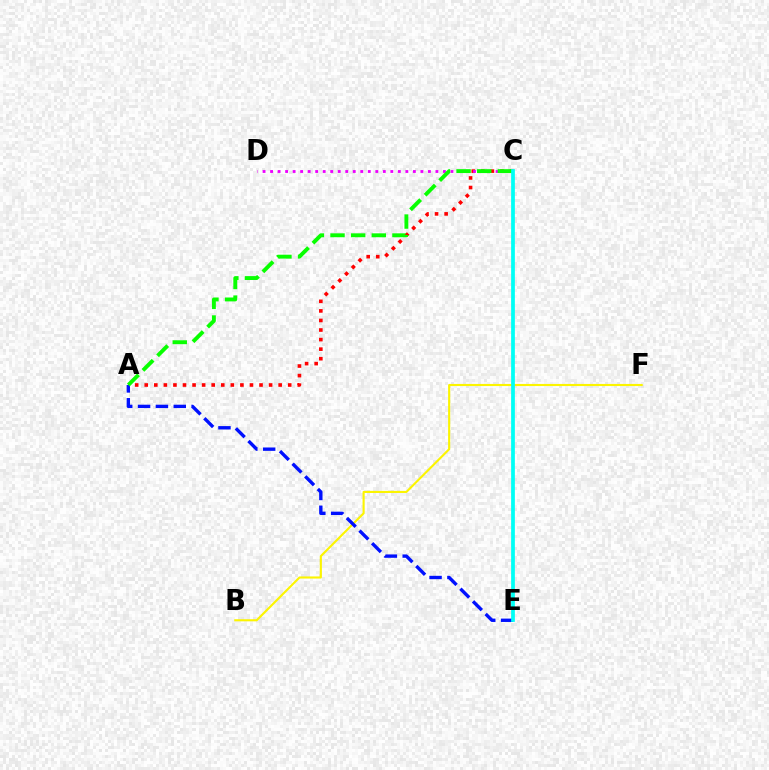{('A', 'C'): [{'color': '#ff0000', 'line_style': 'dotted', 'thickness': 2.6}, {'color': '#08ff00', 'line_style': 'dashed', 'thickness': 2.8}], ('B', 'F'): [{'color': '#fcf500', 'line_style': 'solid', 'thickness': 1.52}], ('A', 'E'): [{'color': '#0010ff', 'line_style': 'dashed', 'thickness': 2.43}], ('C', 'D'): [{'color': '#ee00ff', 'line_style': 'dotted', 'thickness': 2.04}], ('C', 'E'): [{'color': '#00fff6', 'line_style': 'solid', 'thickness': 2.69}]}